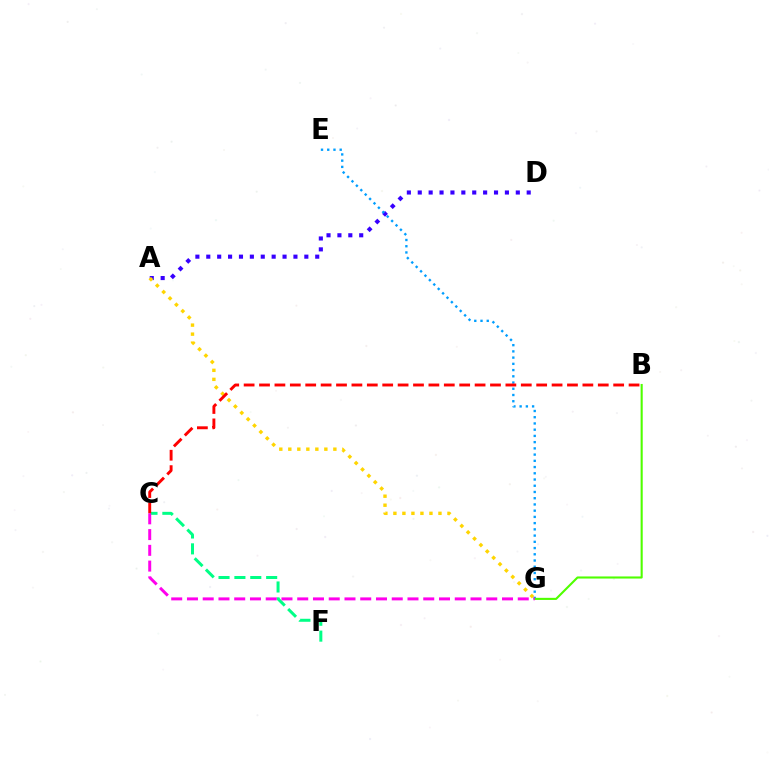{('A', 'D'): [{'color': '#3700ff', 'line_style': 'dotted', 'thickness': 2.96}], ('C', 'F'): [{'color': '#00ff86', 'line_style': 'dashed', 'thickness': 2.16}], ('A', 'G'): [{'color': '#ffd500', 'line_style': 'dotted', 'thickness': 2.45}], ('E', 'G'): [{'color': '#009eff', 'line_style': 'dotted', 'thickness': 1.69}], ('B', 'G'): [{'color': '#4fff00', 'line_style': 'solid', 'thickness': 1.51}], ('B', 'C'): [{'color': '#ff0000', 'line_style': 'dashed', 'thickness': 2.09}], ('C', 'G'): [{'color': '#ff00ed', 'line_style': 'dashed', 'thickness': 2.14}]}